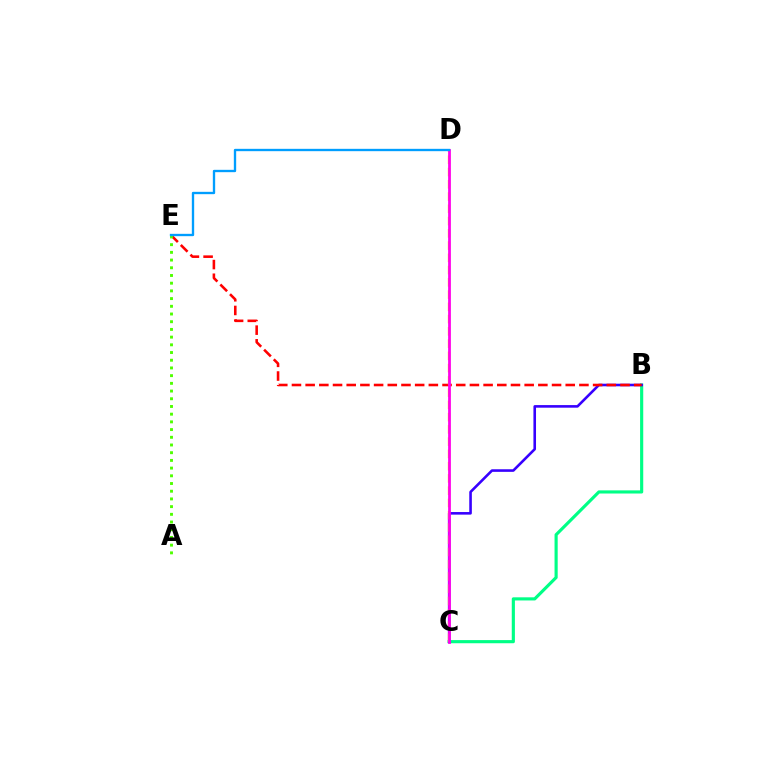{('B', 'C'): [{'color': '#00ff86', 'line_style': 'solid', 'thickness': 2.26}, {'color': '#3700ff', 'line_style': 'solid', 'thickness': 1.87}], ('B', 'E'): [{'color': '#ff0000', 'line_style': 'dashed', 'thickness': 1.86}], ('C', 'D'): [{'color': '#ffd500', 'line_style': 'dashed', 'thickness': 1.66}, {'color': '#ff00ed', 'line_style': 'solid', 'thickness': 1.99}], ('A', 'E'): [{'color': '#4fff00', 'line_style': 'dotted', 'thickness': 2.09}], ('D', 'E'): [{'color': '#009eff', 'line_style': 'solid', 'thickness': 1.69}]}